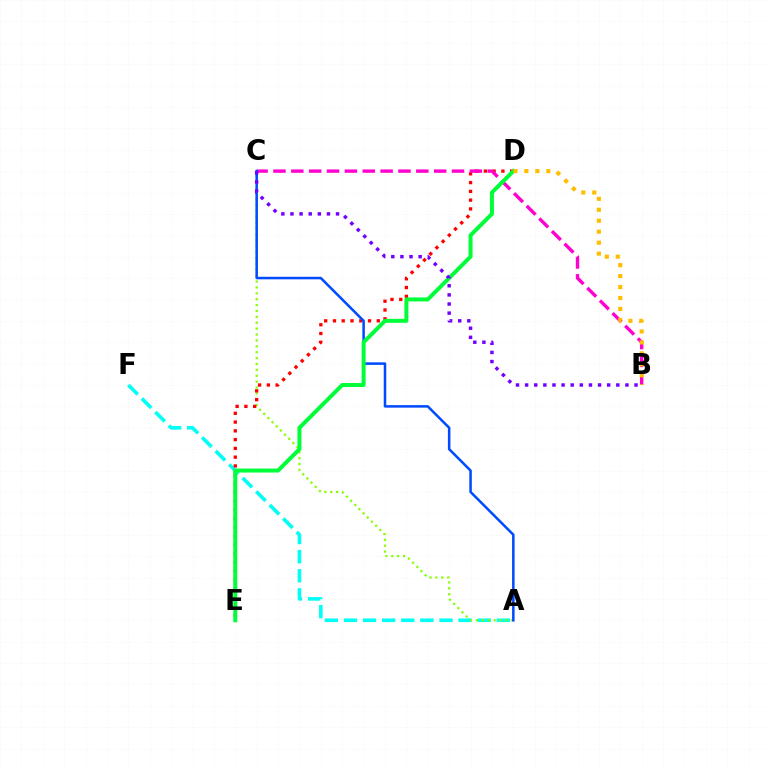{('A', 'F'): [{'color': '#00fff6', 'line_style': 'dashed', 'thickness': 2.6}], ('A', 'C'): [{'color': '#84ff00', 'line_style': 'dotted', 'thickness': 1.6}, {'color': '#004bff', 'line_style': 'solid', 'thickness': 1.82}], ('D', 'E'): [{'color': '#ff0000', 'line_style': 'dotted', 'thickness': 2.38}, {'color': '#00ff39', 'line_style': 'solid', 'thickness': 2.87}], ('B', 'C'): [{'color': '#ff00cf', 'line_style': 'dashed', 'thickness': 2.43}, {'color': '#7200ff', 'line_style': 'dotted', 'thickness': 2.48}], ('B', 'D'): [{'color': '#ffbd00', 'line_style': 'dotted', 'thickness': 2.98}]}